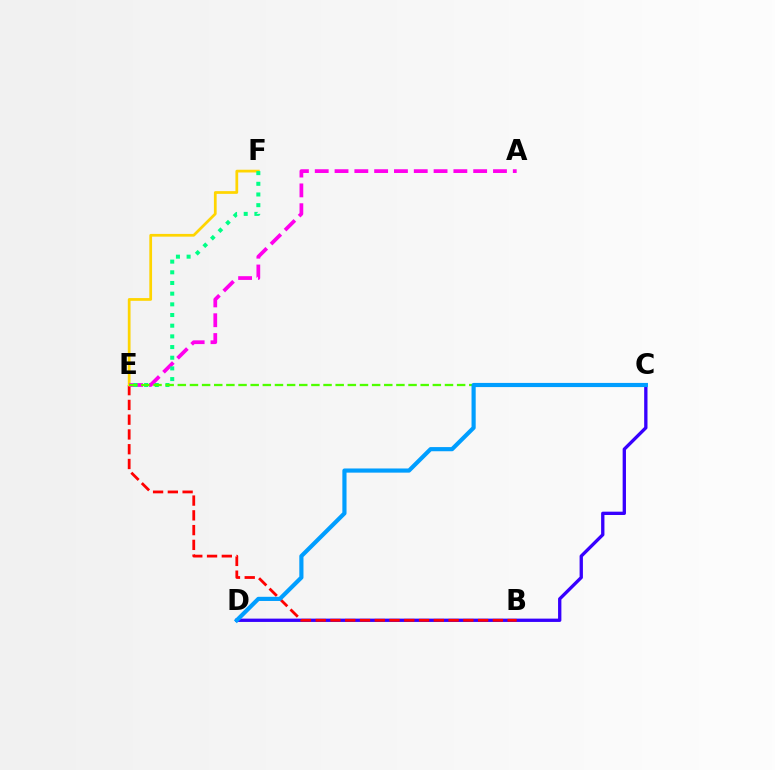{('C', 'D'): [{'color': '#3700ff', 'line_style': 'solid', 'thickness': 2.39}, {'color': '#009eff', 'line_style': 'solid', 'thickness': 2.99}], ('B', 'E'): [{'color': '#ff0000', 'line_style': 'dashed', 'thickness': 2.01}], ('E', 'F'): [{'color': '#ffd500', 'line_style': 'solid', 'thickness': 1.97}, {'color': '#00ff86', 'line_style': 'dotted', 'thickness': 2.9}], ('A', 'E'): [{'color': '#ff00ed', 'line_style': 'dashed', 'thickness': 2.69}], ('C', 'E'): [{'color': '#4fff00', 'line_style': 'dashed', 'thickness': 1.65}]}